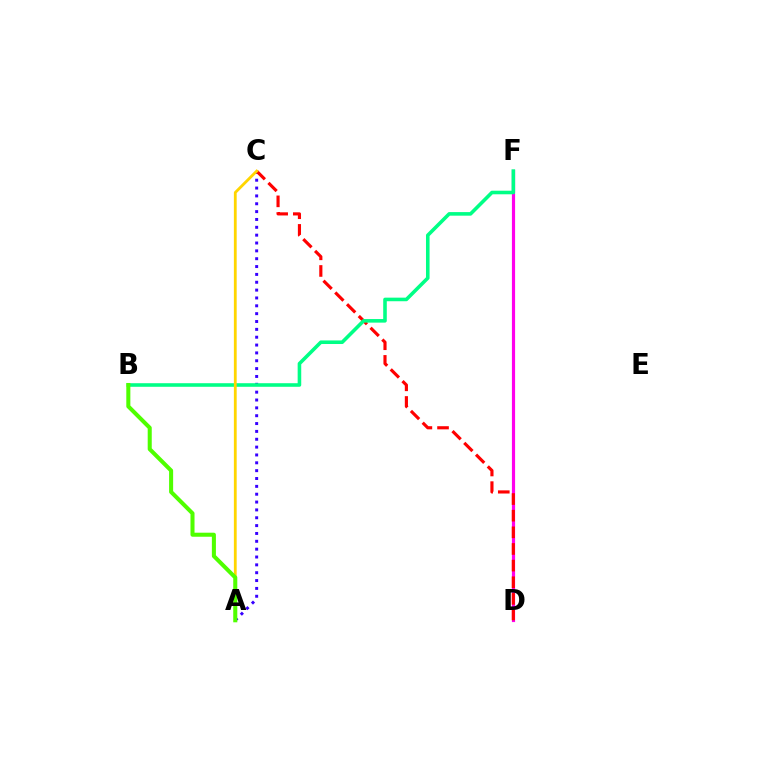{('A', 'C'): [{'color': '#3700ff', 'line_style': 'dotted', 'thickness': 2.13}, {'color': '#ffd500', 'line_style': 'solid', 'thickness': 2.02}], ('D', 'F'): [{'color': '#009eff', 'line_style': 'dotted', 'thickness': 2.0}, {'color': '#ff00ed', 'line_style': 'solid', 'thickness': 2.29}], ('C', 'D'): [{'color': '#ff0000', 'line_style': 'dashed', 'thickness': 2.26}], ('B', 'F'): [{'color': '#00ff86', 'line_style': 'solid', 'thickness': 2.58}], ('A', 'B'): [{'color': '#4fff00', 'line_style': 'solid', 'thickness': 2.91}]}